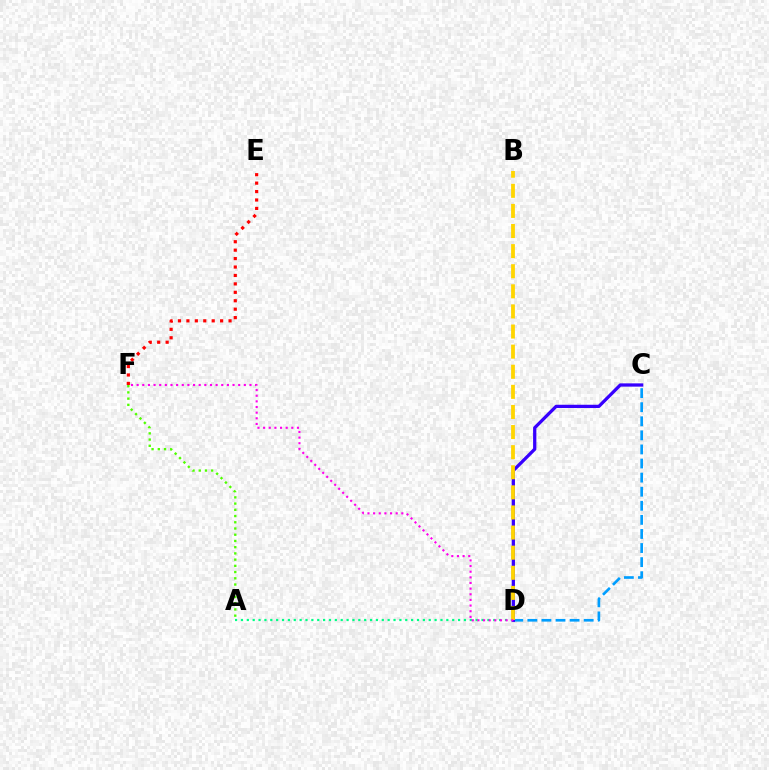{('C', 'D'): [{'color': '#009eff', 'line_style': 'dashed', 'thickness': 1.91}, {'color': '#3700ff', 'line_style': 'solid', 'thickness': 2.35}], ('E', 'F'): [{'color': '#ff0000', 'line_style': 'dotted', 'thickness': 2.29}], ('A', 'F'): [{'color': '#4fff00', 'line_style': 'dotted', 'thickness': 1.69}], ('A', 'D'): [{'color': '#00ff86', 'line_style': 'dotted', 'thickness': 1.59}], ('B', 'D'): [{'color': '#ffd500', 'line_style': 'dashed', 'thickness': 2.73}], ('D', 'F'): [{'color': '#ff00ed', 'line_style': 'dotted', 'thickness': 1.53}]}